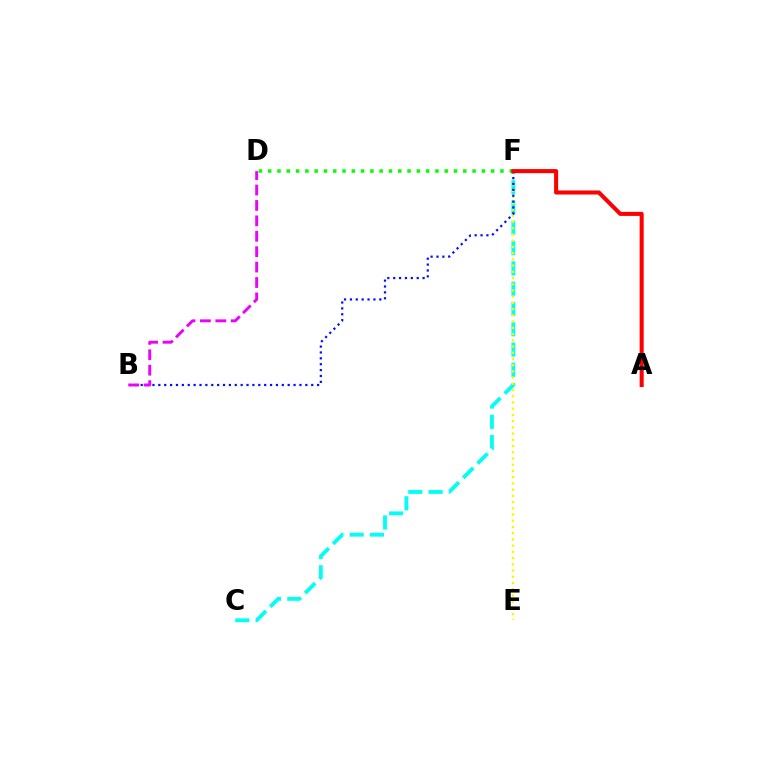{('C', 'F'): [{'color': '#00fff6', 'line_style': 'dashed', 'thickness': 2.76}], ('E', 'F'): [{'color': '#fcf500', 'line_style': 'dotted', 'thickness': 1.69}], ('B', 'F'): [{'color': '#0010ff', 'line_style': 'dotted', 'thickness': 1.6}], ('B', 'D'): [{'color': '#ee00ff', 'line_style': 'dashed', 'thickness': 2.09}], ('D', 'F'): [{'color': '#08ff00', 'line_style': 'dotted', 'thickness': 2.52}], ('A', 'F'): [{'color': '#ff0000', 'line_style': 'solid', 'thickness': 2.92}]}